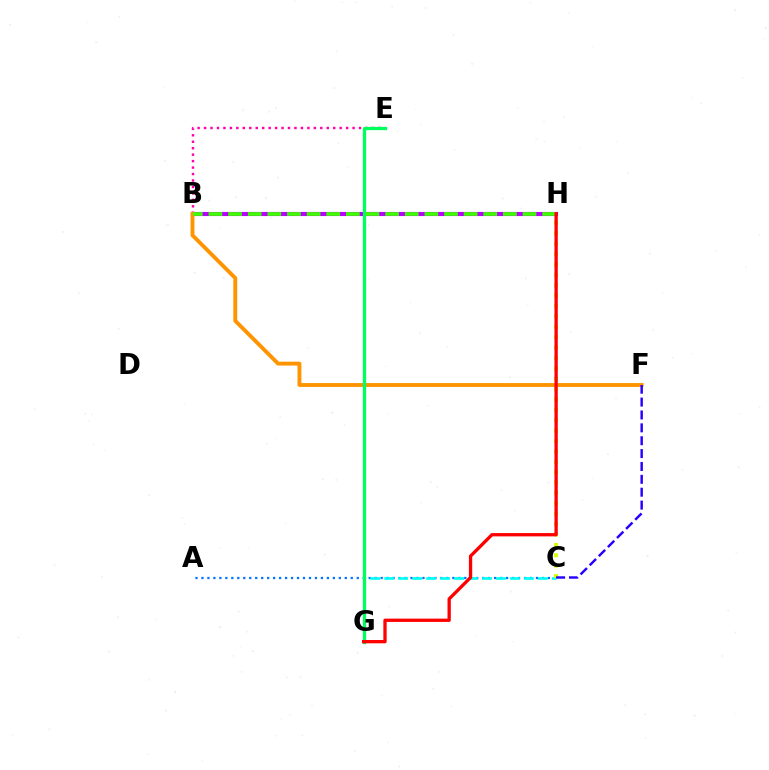{('B', 'H'): [{'color': '#b900ff', 'line_style': 'solid', 'thickness': 2.97}, {'color': '#3dff00', 'line_style': 'dashed', 'thickness': 2.67}], ('A', 'C'): [{'color': '#0074ff', 'line_style': 'dotted', 'thickness': 1.62}], ('B', 'E'): [{'color': '#ff00ac', 'line_style': 'dotted', 'thickness': 1.75}], ('B', 'F'): [{'color': '#ff9400', 'line_style': 'solid', 'thickness': 2.79}], ('C', 'G'): [{'color': '#00fff6', 'line_style': 'dashed', 'thickness': 1.9}], ('E', 'G'): [{'color': '#00ff5c', 'line_style': 'solid', 'thickness': 2.36}], ('C', 'H'): [{'color': '#d1ff00', 'line_style': 'dotted', 'thickness': 2.82}], ('C', 'F'): [{'color': '#2500ff', 'line_style': 'dashed', 'thickness': 1.75}], ('G', 'H'): [{'color': '#ff0000', 'line_style': 'solid', 'thickness': 2.38}]}